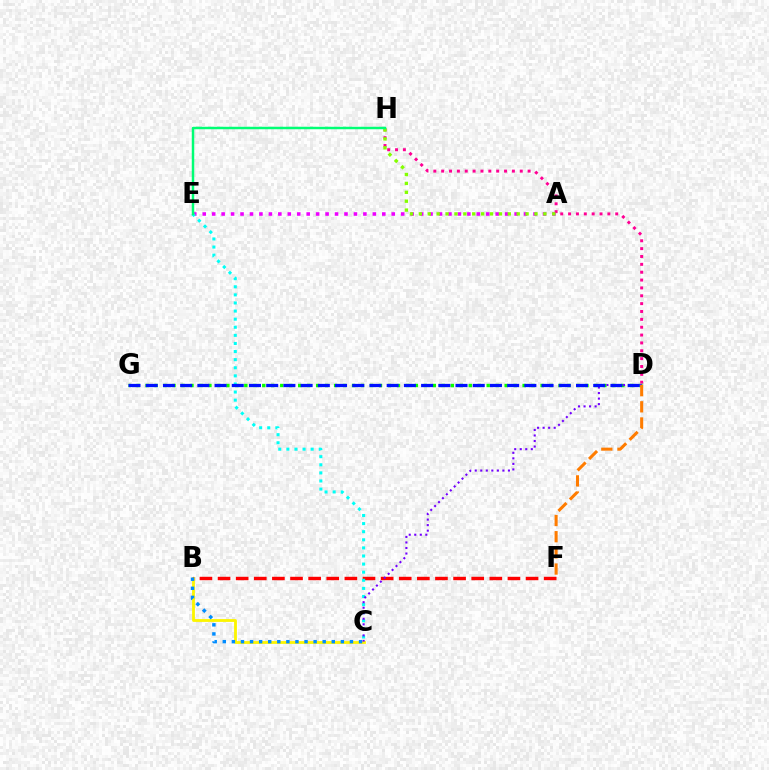{('B', 'C'): [{'color': '#fcf500', 'line_style': 'solid', 'thickness': 2.03}, {'color': '#008cff', 'line_style': 'dotted', 'thickness': 2.47}], ('A', 'E'): [{'color': '#ee00ff', 'line_style': 'dotted', 'thickness': 2.57}], ('B', 'F'): [{'color': '#ff0000', 'line_style': 'dashed', 'thickness': 2.46}], ('D', 'H'): [{'color': '#ff0094', 'line_style': 'dotted', 'thickness': 2.13}], ('D', 'G'): [{'color': '#08ff00', 'line_style': 'dotted', 'thickness': 2.44}, {'color': '#0010ff', 'line_style': 'dashed', 'thickness': 2.34}], ('A', 'H'): [{'color': '#84ff00', 'line_style': 'dotted', 'thickness': 2.42}], ('C', 'E'): [{'color': '#00fff6', 'line_style': 'dotted', 'thickness': 2.2}], ('C', 'D'): [{'color': '#7200ff', 'line_style': 'dotted', 'thickness': 1.5}], ('E', 'H'): [{'color': '#00ff74', 'line_style': 'solid', 'thickness': 1.78}], ('D', 'F'): [{'color': '#ff7c00', 'line_style': 'dashed', 'thickness': 2.2}]}